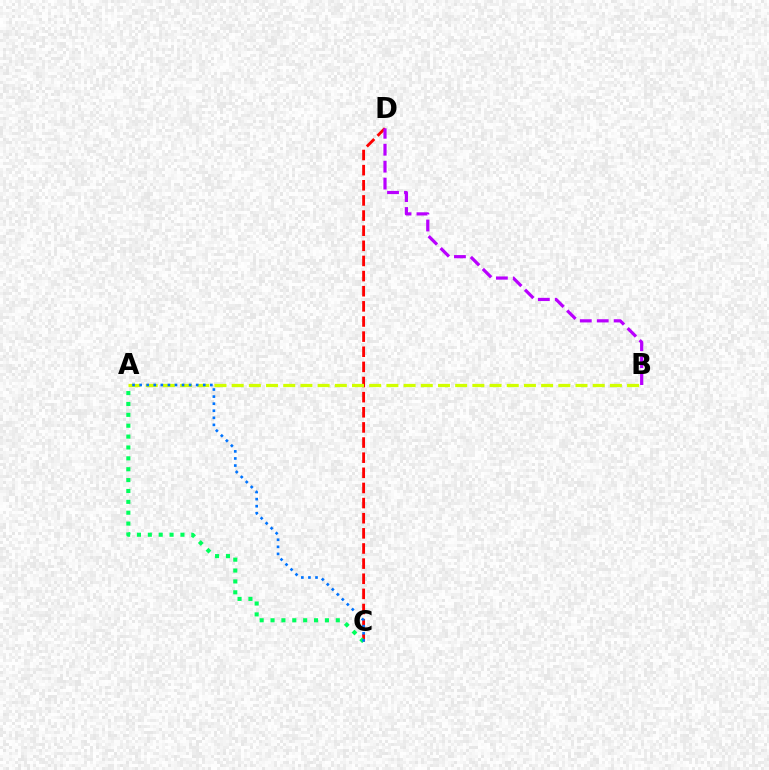{('C', 'D'): [{'color': '#ff0000', 'line_style': 'dashed', 'thickness': 2.06}], ('A', 'B'): [{'color': '#d1ff00', 'line_style': 'dashed', 'thickness': 2.34}], ('A', 'C'): [{'color': '#00ff5c', 'line_style': 'dotted', 'thickness': 2.95}, {'color': '#0074ff', 'line_style': 'dotted', 'thickness': 1.92}], ('B', 'D'): [{'color': '#b900ff', 'line_style': 'dashed', 'thickness': 2.3}]}